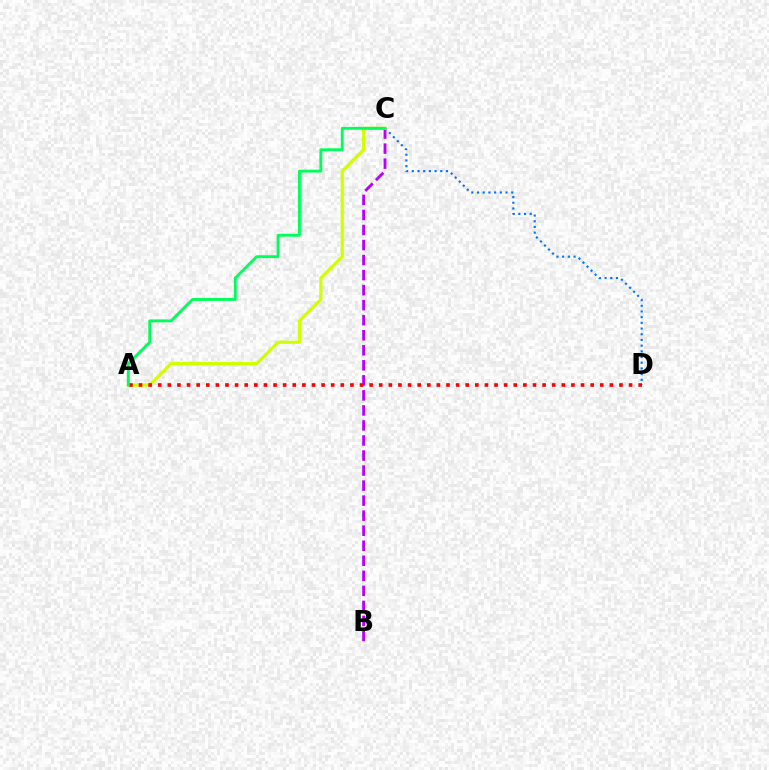{('C', 'D'): [{'color': '#0074ff', 'line_style': 'dotted', 'thickness': 1.55}], ('B', 'C'): [{'color': '#b900ff', 'line_style': 'dashed', 'thickness': 2.04}], ('A', 'C'): [{'color': '#d1ff00', 'line_style': 'solid', 'thickness': 2.31}, {'color': '#00ff5c', 'line_style': 'solid', 'thickness': 2.07}], ('A', 'D'): [{'color': '#ff0000', 'line_style': 'dotted', 'thickness': 2.61}]}